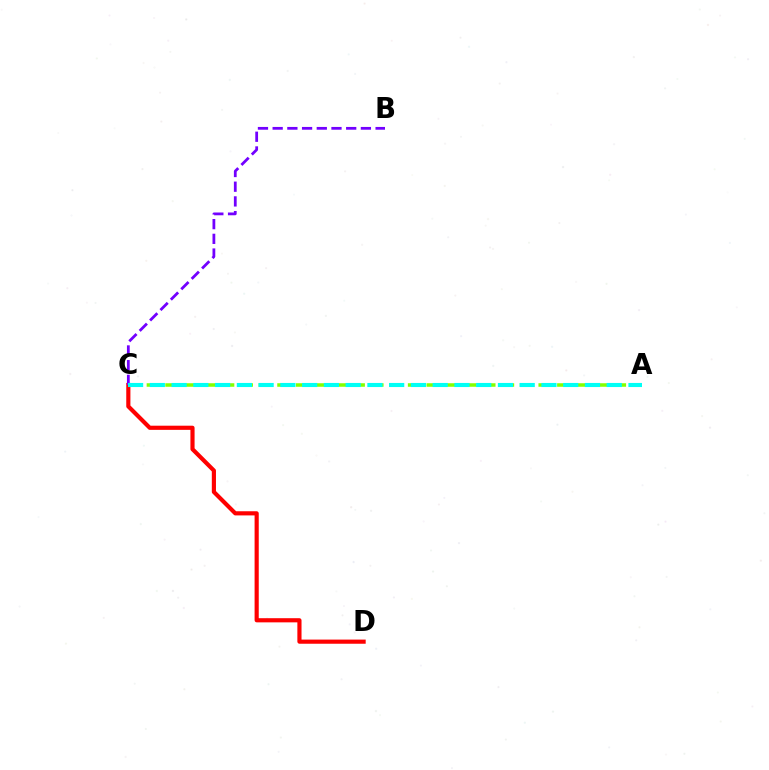{('C', 'D'): [{'color': '#ff0000', 'line_style': 'solid', 'thickness': 2.99}], ('B', 'C'): [{'color': '#7200ff', 'line_style': 'dashed', 'thickness': 2.0}], ('A', 'C'): [{'color': '#84ff00', 'line_style': 'dashed', 'thickness': 2.53}, {'color': '#00fff6', 'line_style': 'dashed', 'thickness': 2.96}]}